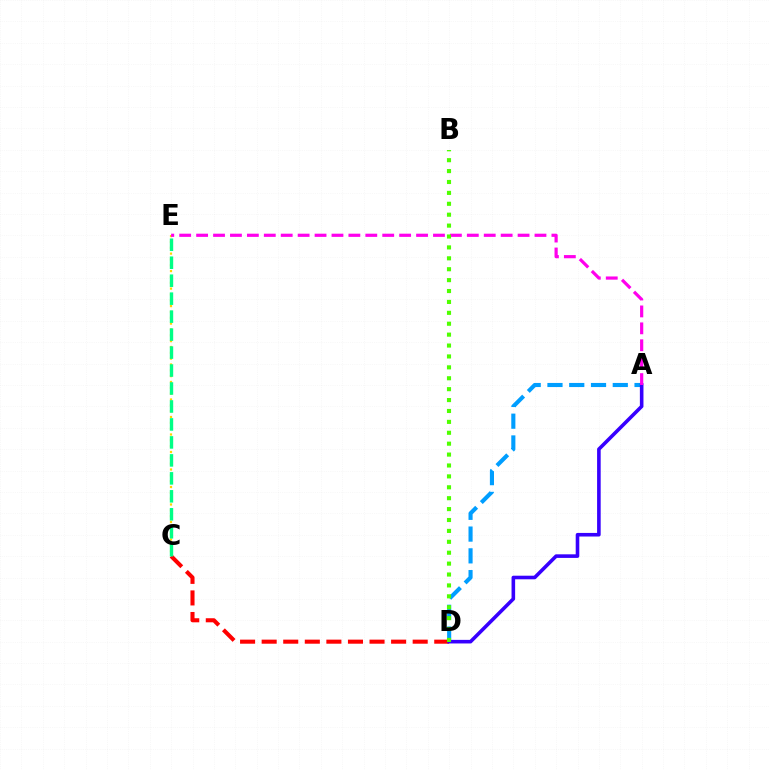{('C', 'D'): [{'color': '#ff0000', 'line_style': 'dashed', 'thickness': 2.93}], ('A', 'D'): [{'color': '#009eff', 'line_style': 'dashed', 'thickness': 2.96}, {'color': '#3700ff', 'line_style': 'solid', 'thickness': 2.59}], ('C', 'E'): [{'color': '#ffd500', 'line_style': 'dotted', 'thickness': 1.59}, {'color': '#00ff86', 'line_style': 'dashed', 'thickness': 2.44}], ('A', 'E'): [{'color': '#ff00ed', 'line_style': 'dashed', 'thickness': 2.3}], ('B', 'D'): [{'color': '#4fff00', 'line_style': 'dotted', 'thickness': 2.96}]}